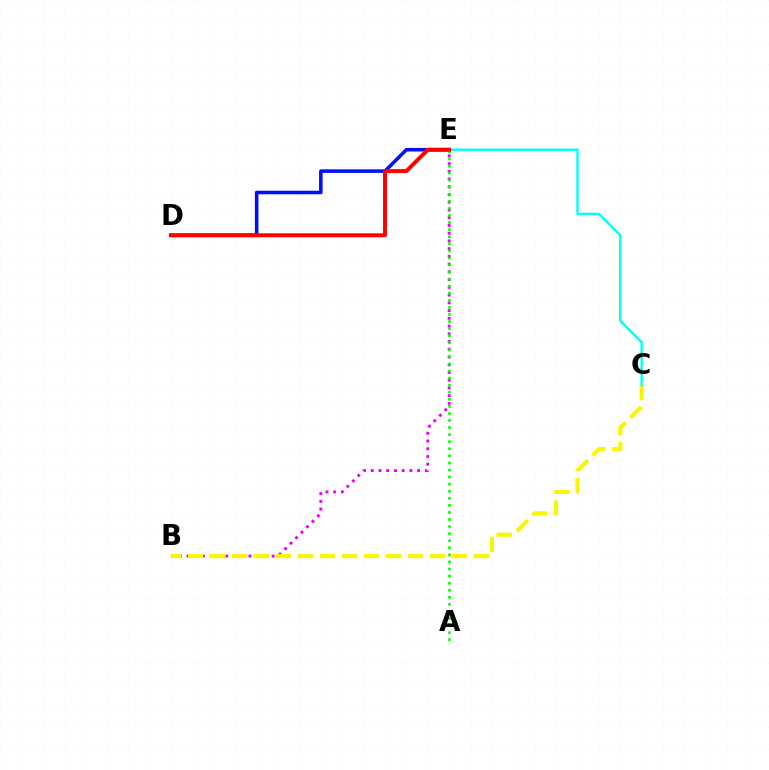{('B', 'E'): [{'color': '#ee00ff', 'line_style': 'dotted', 'thickness': 2.1}], ('D', 'E'): [{'color': '#0010ff', 'line_style': 'solid', 'thickness': 2.56}, {'color': '#ff0000', 'line_style': 'solid', 'thickness': 2.85}], ('B', 'C'): [{'color': '#fcf500', 'line_style': 'dashed', 'thickness': 2.99}], ('A', 'E'): [{'color': '#08ff00', 'line_style': 'dotted', 'thickness': 1.92}], ('C', 'E'): [{'color': '#00fff6', 'line_style': 'solid', 'thickness': 1.71}]}